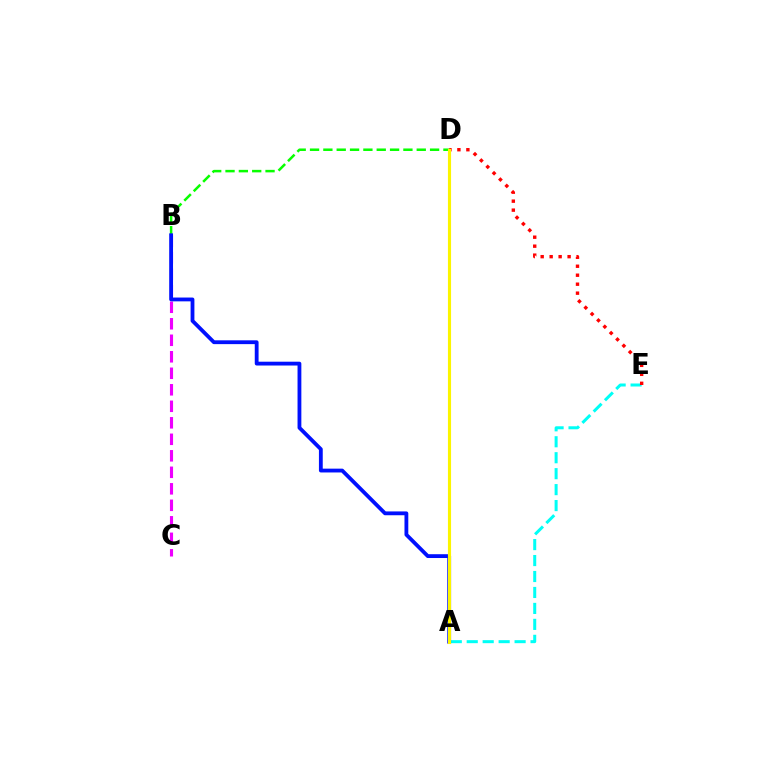{('B', 'C'): [{'color': '#ee00ff', 'line_style': 'dashed', 'thickness': 2.24}], ('A', 'E'): [{'color': '#00fff6', 'line_style': 'dashed', 'thickness': 2.17}], ('B', 'D'): [{'color': '#08ff00', 'line_style': 'dashed', 'thickness': 1.81}], ('D', 'E'): [{'color': '#ff0000', 'line_style': 'dotted', 'thickness': 2.44}], ('A', 'B'): [{'color': '#0010ff', 'line_style': 'solid', 'thickness': 2.75}], ('A', 'D'): [{'color': '#fcf500', 'line_style': 'solid', 'thickness': 2.25}]}